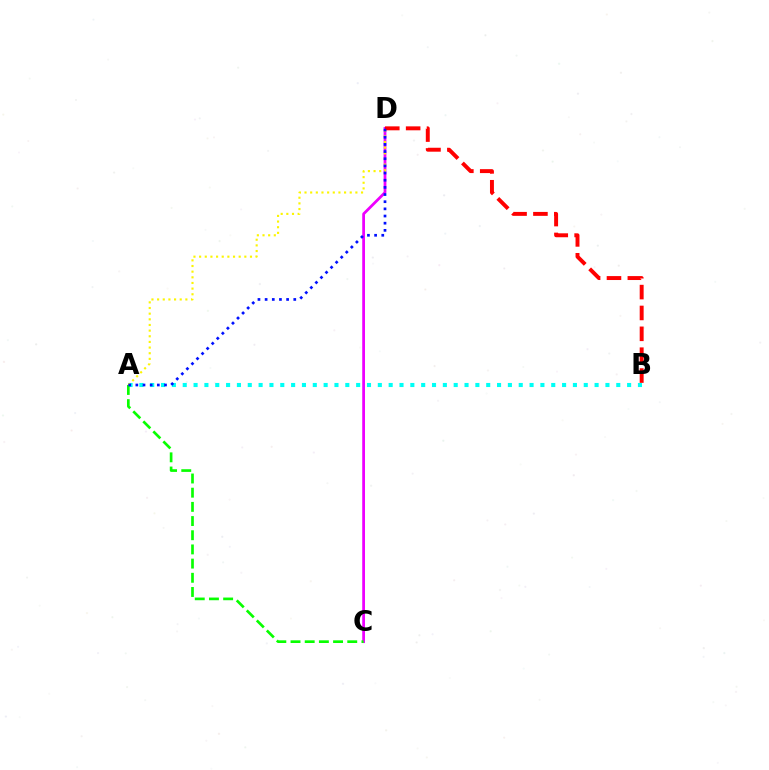{('C', 'D'): [{'color': '#ee00ff', 'line_style': 'solid', 'thickness': 1.99}], ('A', 'B'): [{'color': '#00fff6', 'line_style': 'dotted', 'thickness': 2.94}], ('A', 'C'): [{'color': '#08ff00', 'line_style': 'dashed', 'thickness': 1.93}], ('B', 'D'): [{'color': '#ff0000', 'line_style': 'dashed', 'thickness': 2.83}], ('A', 'D'): [{'color': '#fcf500', 'line_style': 'dotted', 'thickness': 1.54}, {'color': '#0010ff', 'line_style': 'dotted', 'thickness': 1.95}]}